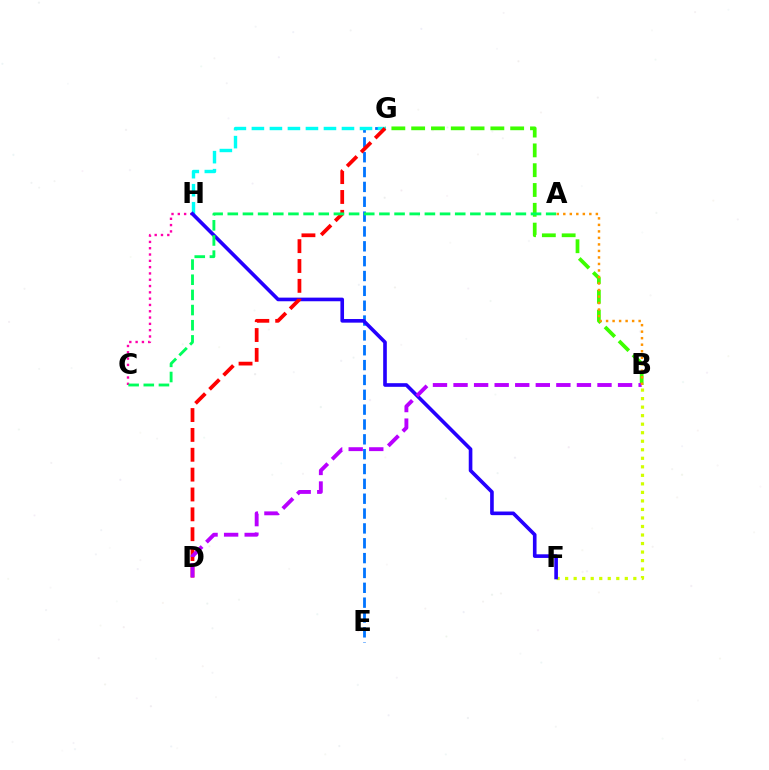{('B', 'G'): [{'color': '#3dff00', 'line_style': 'dashed', 'thickness': 2.69}], ('C', 'H'): [{'color': '#ff00ac', 'line_style': 'dotted', 'thickness': 1.71}], ('B', 'F'): [{'color': '#d1ff00', 'line_style': 'dotted', 'thickness': 2.32}], ('E', 'G'): [{'color': '#0074ff', 'line_style': 'dashed', 'thickness': 2.02}], ('G', 'H'): [{'color': '#00fff6', 'line_style': 'dashed', 'thickness': 2.45}], ('F', 'H'): [{'color': '#2500ff', 'line_style': 'solid', 'thickness': 2.61}], ('D', 'G'): [{'color': '#ff0000', 'line_style': 'dashed', 'thickness': 2.7}], ('B', 'D'): [{'color': '#b900ff', 'line_style': 'dashed', 'thickness': 2.79}], ('A', 'C'): [{'color': '#00ff5c', 'line_style': 'dashed', 'thickness': 2.06}], ('A', 'B'): [{'color': '#ff9400', 'line_style': 'dotted', 'thickness': 1.77}]}